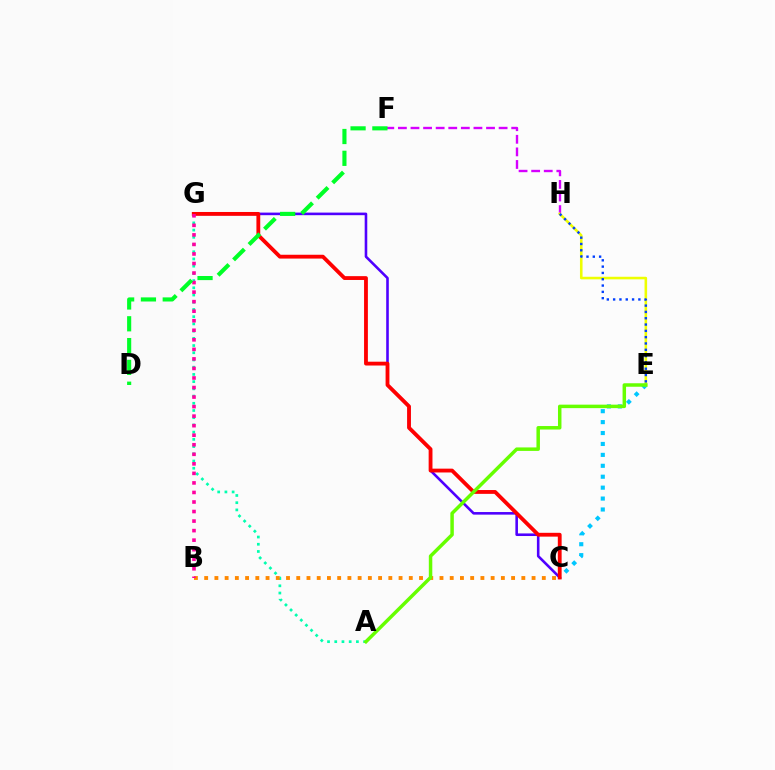{('C', 'G'): [{'color': '#4f00ff', 'line_style': 'solid', 'thickness': 1.87}, {'color': '#ff0000', 'line_style': 'solid', 'thickness': 2.75}], ('F', 'H'): [{'color': '#d600ff', 'line_style': 'dashed', 'thickness': 1.71}], ('A', 'G'): [{'color': '#00ffaf', 'line_style': 'dotted', 'thickness': 1.96}], ('C', 'E'): [{'color': '#00c7ff', 'line_style': 'dotted', 'thickness': 2.97}], ('B', 'C'): [{'color': '#ff8800', 'line_style': 'dotted', 'thickness': 2.78}], ('E', 'H'): [{'color': '#eeff00', 'line_style': 'solid', 'thickness': 1.85}, {'color': '#003fff', 'line_style': 'dotted', 'thickness': 1.71}], ('A', 'E'): [{'color': '#66ff00', 'line_style': 'solid', 'thickness': 2.51}], ('B', 'G'): [{'color': '#ff00a0', 'line_style': 'dotted', 'thickness': 2.59}], ('D', 'F'): [{'color': '#00ff27', 'line_style': 'dashed', 'thickness': 2.96}]}